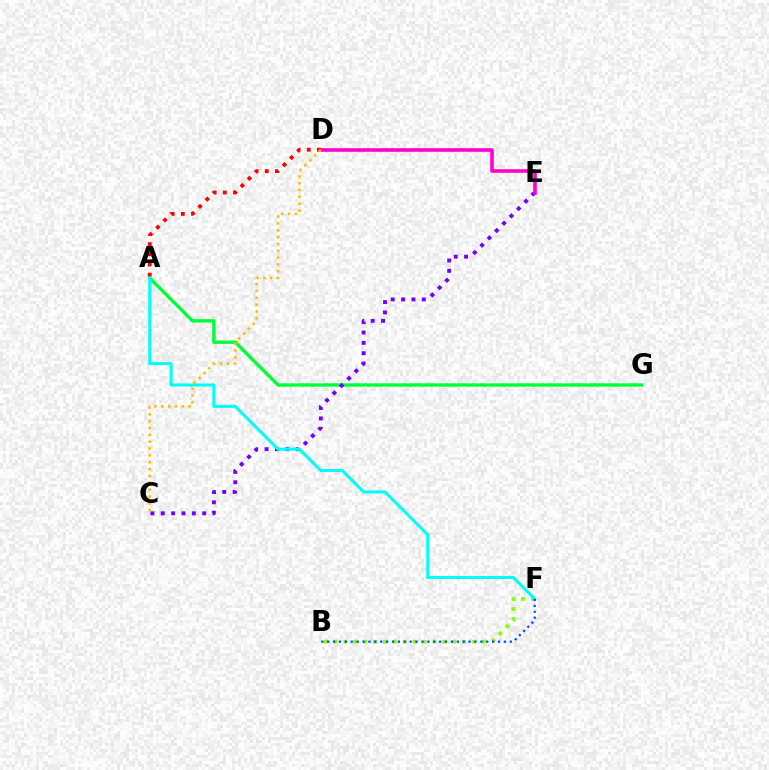{('A', 'G'): [{'color': '#00ff39', 'line_style': 'solid', 'thickness': 2.42}], ('B', 'F'): [{'color': '#84ff00', 'line_style': 'dotted', 'thickness': 2.69}, {'color': '#004bff', 'line_style': 'dotted', 'thickness': 1.6}], ('C', 'E'): [{'color': '#7200ff', 'line_style': 'dotted', 'thickness': 2.82}], ('D', 'E'): [{'color': '#ff00cf', 'line_style': 'solid', 'thickness': 2.59}], ('A', 'D'): [{'color': '#ff0000', 'line_style': 'dotted', 'thickness': 2.76}], ('A', 'F'): [{'color': '#00fff6', 'line_style': 'solid', 'thickness': 2.19}], ('C', 'D'): [{'color': '#ffbd00', 'line_style': 'dotted', 'thickness': 1.86}]}